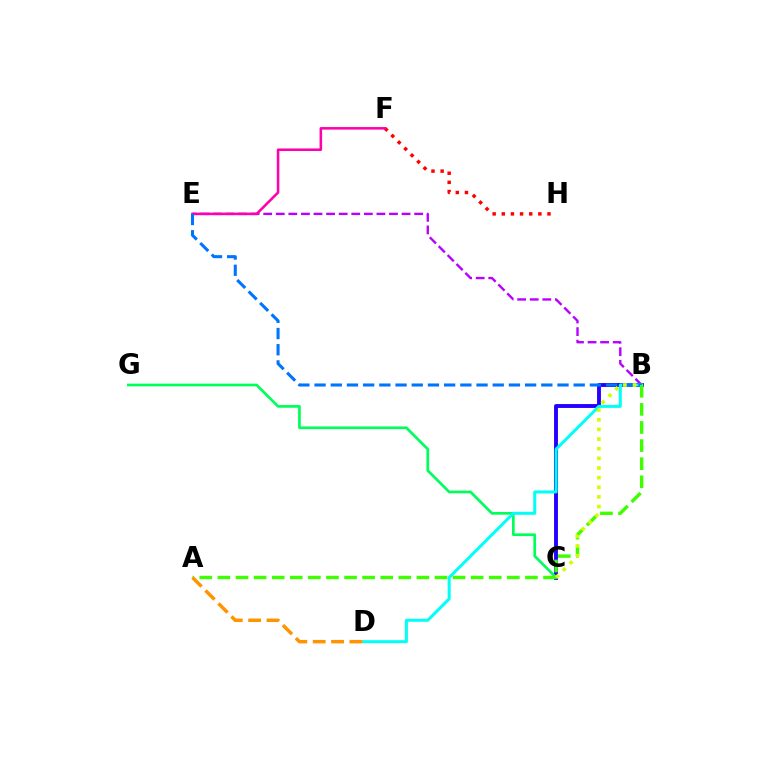{('B', 'C'): [{'color': '#2500ff', 'line_style': 'solid', 'thickness': 2.8}, {'color': '#d1ff00', 'line_style': 'dotted', 'thickness': 2.62}], ('F', 'H'): [{'color': '#ff0000', 'line_style': 'dotted', 'thickness': 2.48}], ('C', 'G'): [{'color': '#00ff5c', 'line_style': 'solid', 'thickness': 1.95}], ('B', 'E'): [{'color': '#b900ff', 'line_style': 'dashed', 'thickness': 1.71}, {'color': '#0074ff', 'line_style': 'dashed', 'thickness': 2.2}], ('E', 'F'): [{'color': '#ff00ac', 'line_style': 'solid', 'thickness': 1.84}], ('B', 'D'): [{'color': '#00fff6', 'line_style': 'solid', 'thickness': 2.17}], ('A', 'B'): [{'color': '#3dff00', 'line_style': 'dashed', 'thickness': 2.46}], ('A', 'D'): [{'color': '#ff9400', 'line_style': 'dashed', 'thickness': 2.49}]}